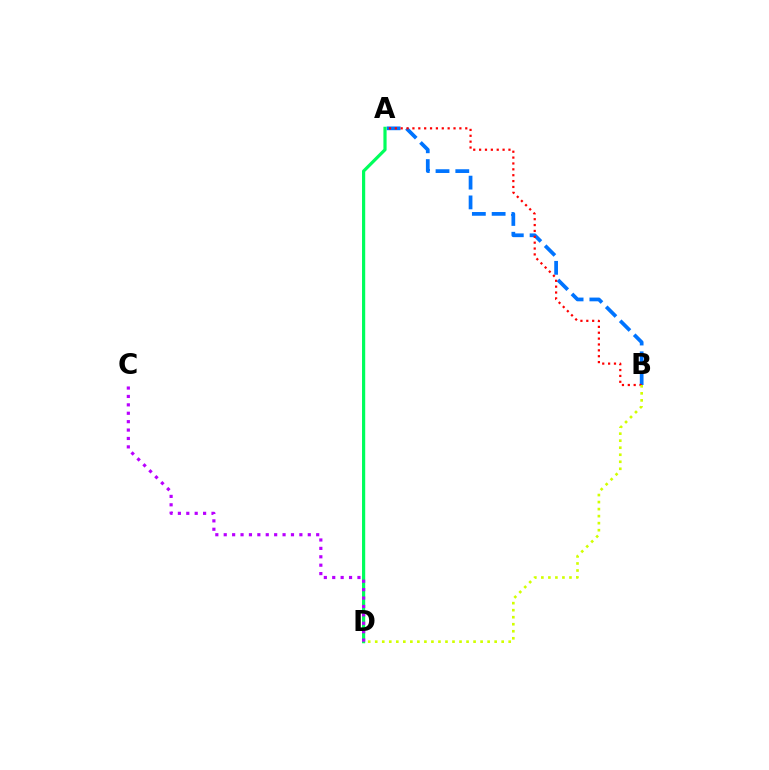{('A', 'B'): [{'color': '#0074ff', 'line_style': 'dashed', 'thickness': 2.69}, {'color': '#ff0000', 'line_style': 'dotted', 'thickness': 1.6}], ('B', 'D'): [{'color': '#d1ff00', 'line_style': 'dotted', 'thickness': 1.91}], ('A', 'D'): [{'color': '#00ff5c', 'line_style': 'solid', 'thickness': 2.3}], ('C', 'D'): [{'color': '#b900ff', 'line_style': 'dotted', 'thickness': 2.28}]}